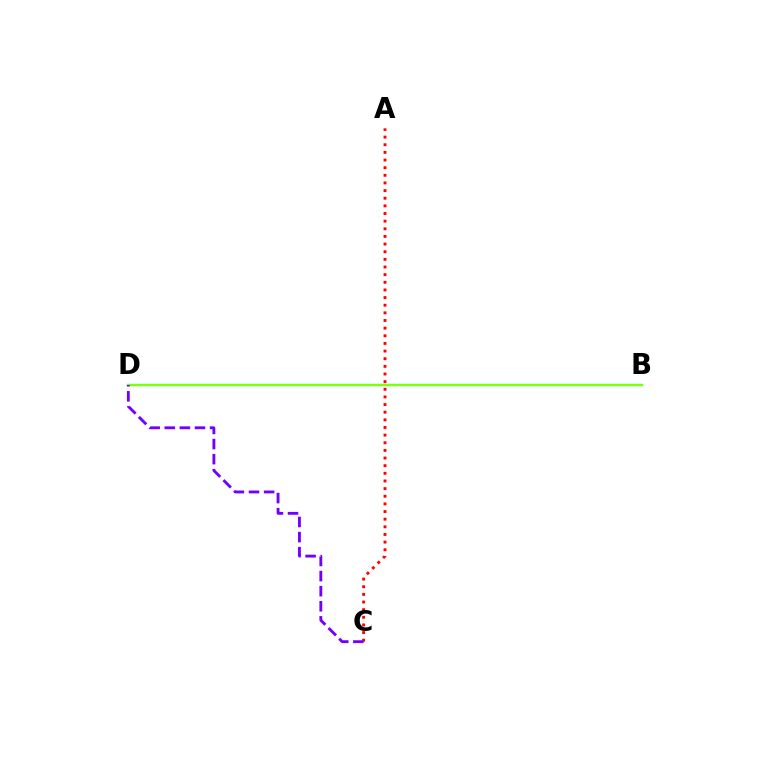{('B', 'D'): [{'color': '#00fff6', 'line_style': 'solid', 'thickness': 1.68}, {'color': '#84ff00', 'line_style': 'solid', 'thickness': 1.55}], ('A', 'C'): [{'color': '#ff0000', 'line_style': 'dotted', 'thickness': 2.08}], ('C', 'D'): [{'color': '#7200ff', 'line_style': 'dashed', 'thickness': 2.05}]}